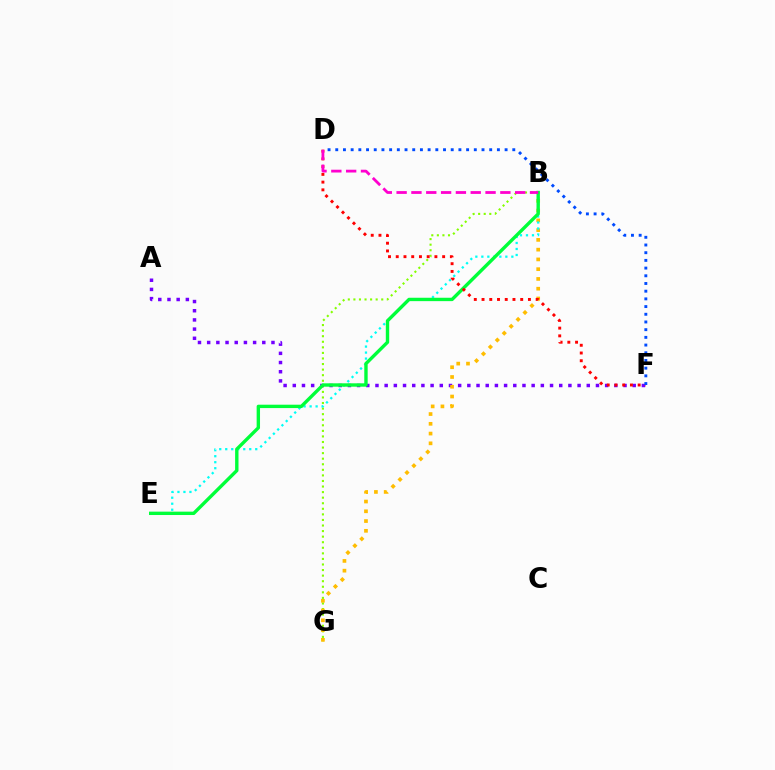{('B', 'G'): [{'color': '#84ff00', 'line_style': 'dotted', 'thickness': 1.51}, {'color': '#ffbd00', 'line_style': 'dotted', 'thickness': 2.65}], ('A', 'F'): [{'color': '#7200ff', 'line_style': 'dotted', 'thickness': 2.5}], ('B', 'E'): [{'color': '#00fff6', 'line_style': 'dotted', 'thickness': 1.63}, {'color': '#00ff39', 'line_style': 'solid', 'thickness': 2.43}], ('D', 'F'): [{'color': '#ff0000', 'line_style': 'dotted', 'thickness': 2.1}, {'color': '#004bff', 'line_style': 'dotted', 'thickness': 2.09}], ('B', 'D'): [{'color': '#ff00cf', 'line_style': 'dashed', 'thickness': 2.01}]}